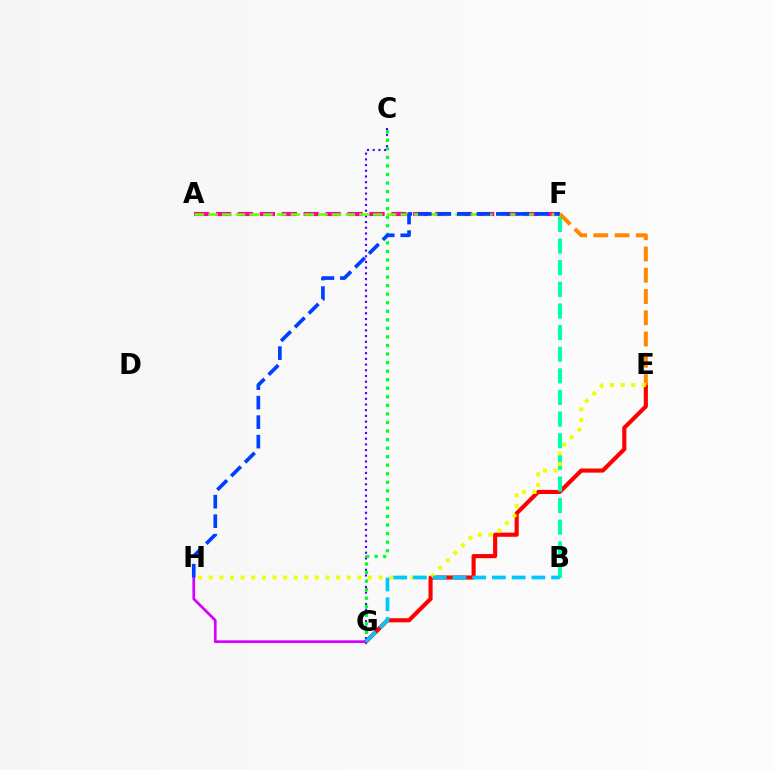{('A', 'F'): [{'color': '#ff00a0', 'line_style': 'dashed', 'thickness': 2.98}, {'color': '#66ff00', 'line_style': 'dashed', 'thickness': 1.87}], ('E', 'G'): [{'color': '#ff0000', 'line_style': 'solid', 'thickness': 2.97}], ('B', 'F'): [{'color': '#00ffaf', 'line_style': 'dashed', 'thickness': 2.94}], ('E', 'F'): [{'color': '#ff8800', 'line_style': 'dashed', 'thickness': 2.89}], ('C', 'G'): [{'color': '#4f00ff', 'line_style': 'dotted', 'thickness': 1.55}, {'color': '#00ff27', 'line_style': 'dotted', 'thickness': 2.32}], ('G', 'H'): [{'color': '#d600ff', 'line_style': 'solid', 'thickness': 1.95}], ('E', 'H'): [{'color': '#eeff00', 'line_style': 'dotted', 'thickness': 2.88}], ('B', 'G'): [{'color': '#00c7ff', 'line_style': 'dashed', 'thickness': 2.68}], ('F', 'H'): [{'color': '#003fff', 'line_style': 'dashed', 'thickness': 2.65}]}